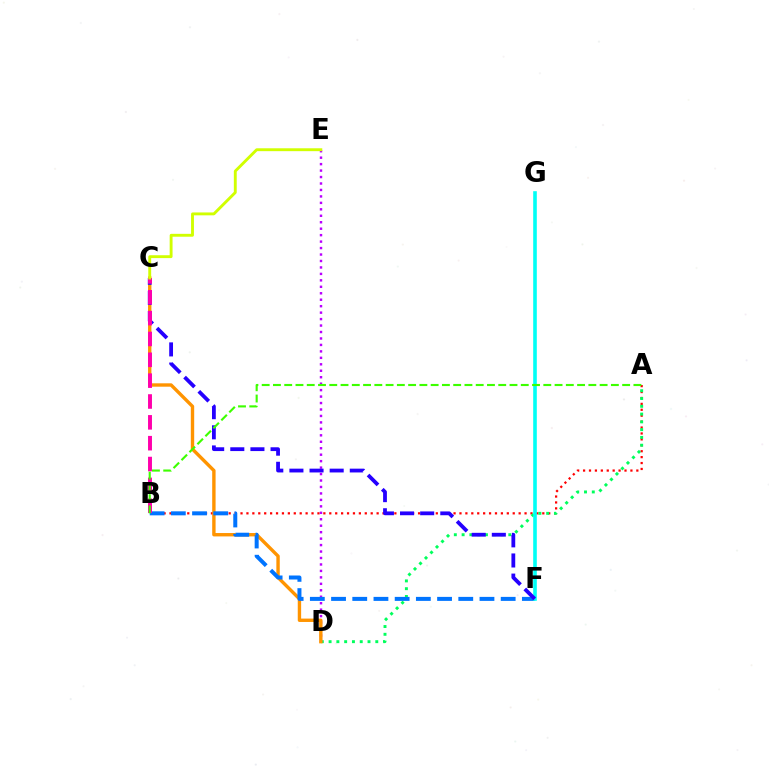{('A', 'B'): [{'color': '#ff0000', 'line_style': 'dotted', 'thickness': 1.61}, {'color': '#3dff00', 'line_style': 'dashed', 'thickness': 1.53}], ('A', 'D'): [{'color': '#00ff5c', 'line_style': 'dotted', 'thickness': 2.11}], ('D', 'E'): [{'color': '#b900ff', 'line_style': 'dotted', 'thickness': 1.75}], ('C', 'D'): [{'color': '#ff9400', 'line_style': 'solid', 'thickness': 2.44}], ('B', 'F'): [{'color': '#0074ff', 'line_style': 'dashed', 'thickness': 2.88}], ('F', 'G'): [{'color': '#00fff6', 'line_style': 'solid', 'thickness': 2.6}], ('C', 'F'): [{'color': '#2500ff', 'line_style': 'dashed', 'thickness': 2.73}], ('B', 'C'): [{'color': '#ff00ac', 'line_style': 'dashed', 'thickness': 2.83}], ('C', 'E'): [{'color': '#d1ff00', 'line_style': 'solid', 'thickness': 2.07}]}